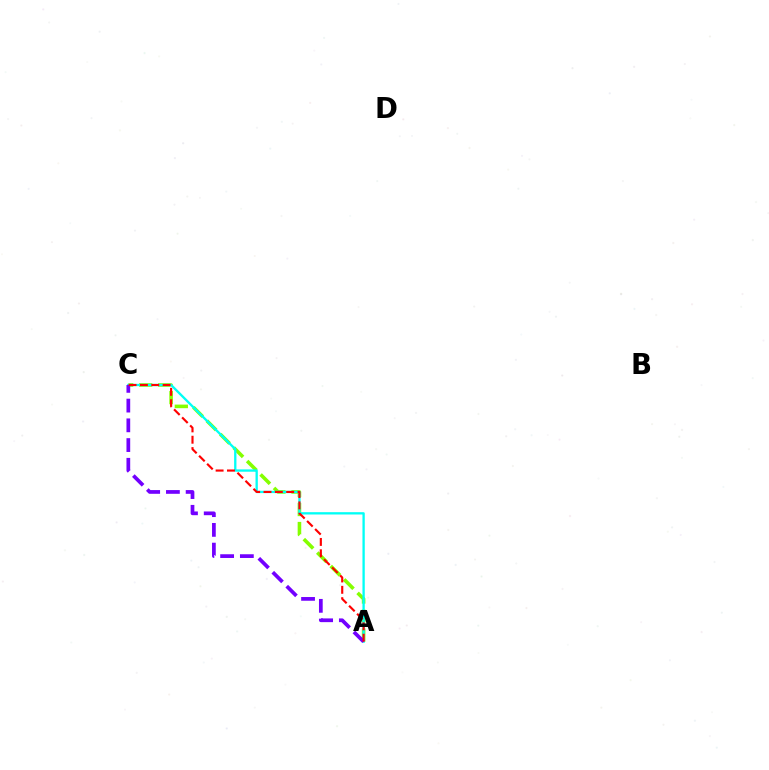{('A', 'C'): [{'color': '#84ff00', 'line_style': 'dashed', 'thickness': 2.58}, {'color': '#00fff6', 'line_style': 'solid', 'thickness': 1.67}, {'color': '#7200ff', 'line_style': 'dashed', 'thickness': 2.68}, {'color': '#ff0000', 'line_style': 'dashed', 'thickness': 1.54}]}